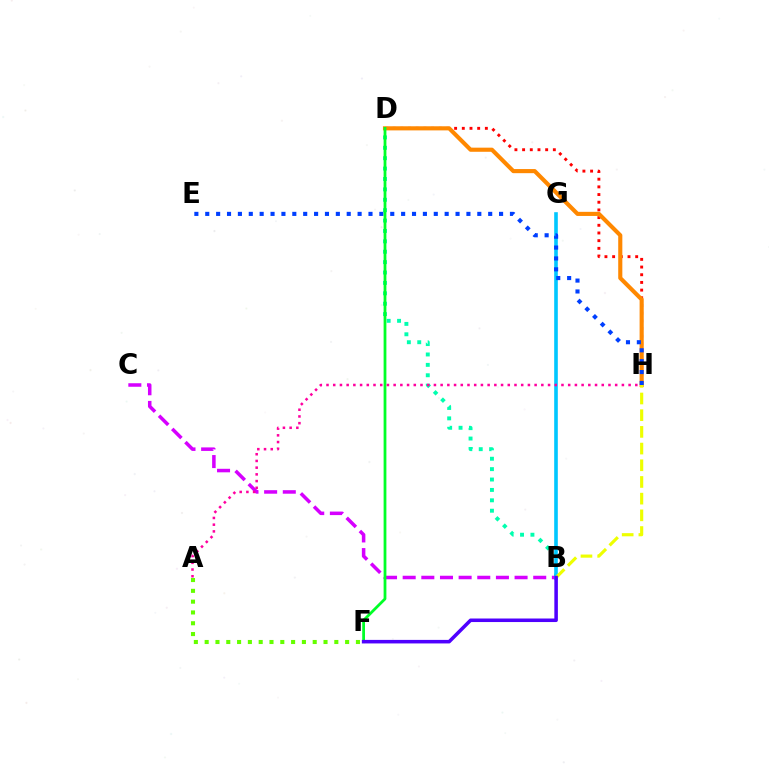{('B', 'C'): [{'color': '#d600ff', 'line_style': 'dashed', 'thickness': 2.53}], ('B', 'D'): [{'color': '#00ffaf', 'line_style': 'dotted', 'thickness': 2.82}], ('B', 'G'): [{'color': '#00c7ff', 'line_style': 'solid', 'thickness': 2.6}], ('D', 'H'): [{'color': '#ff0000', 'line_style': 'dotted', 'thickness': 2.09}, {'color': '#ff8800', 'line_style': 'solid', 'thickness': 2.96}], ('E', 'H'): [{'color': '#003fff', 'line_style': 'dotted', 'thickness': 2.96}], ('D', 'F'): [{'color': '#00ff27', 'line_style': 'solid', 'thickness': 2.0}], ('A', 'H'): [{'color': '#ff00a0', 'line_style': 'dotted', 'thickness': 1.82}], ('B', 'H'): [{'color': '#eeff00', 'line_style': 'dashed', 'thickness': 2.27}], ('A', 'F'): [{'color': '#66ff00', 'line_style': 'dotted', 'thickness': 2.94}], ('B', 'F'): [{'color': '#4f00ff', 'line_style': 'solid', 'thickness': 2.55}]}